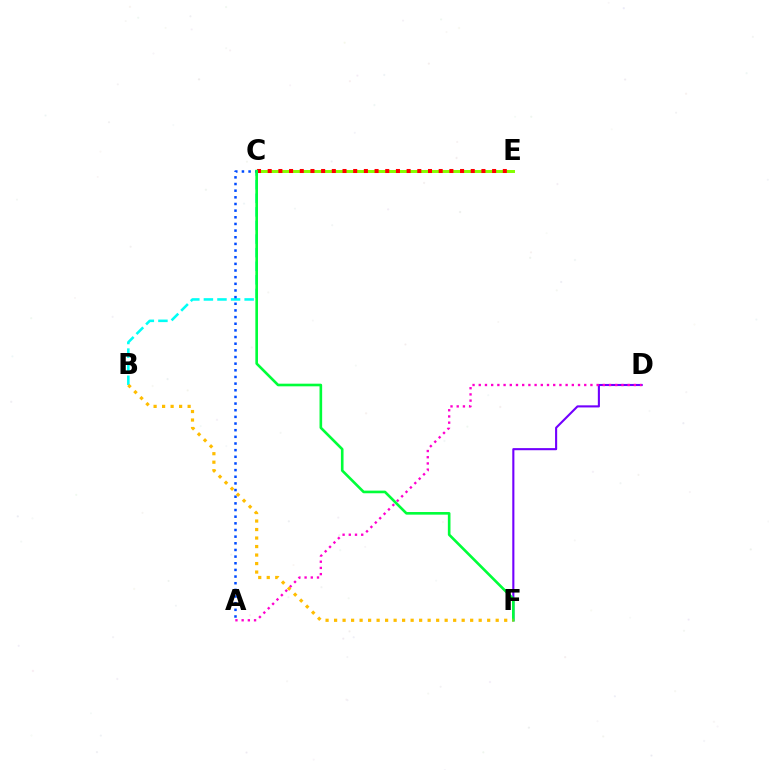{('B', 'C'): [{'color': '#00fff6', 'line_style': 'dashed', 'thickness': 1.85}], ('A', 'C'): [{'color': '#004bff', 'line_style': 'dotted', 'thickness': 1.81}], ('D', 'F'): [{'color': '#7200ff', 'line_style': 'solid', 'thickness': 1.52}], ('C', 'E'): [{'color': '#84ff00', 'line_style': 'solid', 'thickness': 2.14}, {'color': '#ff0000', 'line_style': 'dotted', 'thickness': 2.9}], ('A', 'D'): [{'color': '#ff00cf', 'line_style': 'dotted', 'thickness': 1.69}], ('C', 'F'): [{'color': '#00ff39', 'line_style': 'solid', 'thickness': 1.89}], ('B', 'F'): [{'color': '#ffbd00', 'line_style': 'dotted', 'thickness': 2.31}]}